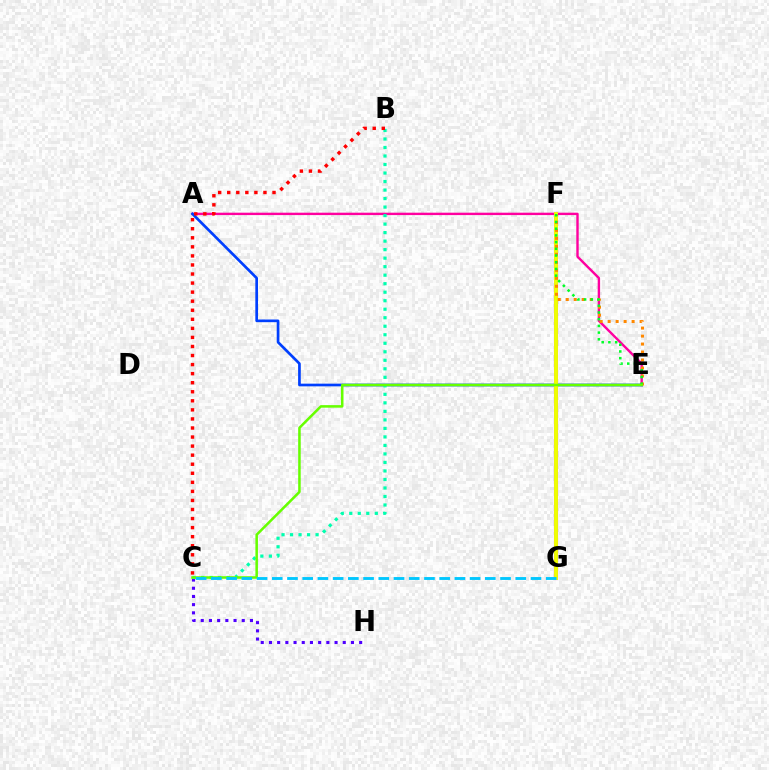{('A', 'E'): [{'color': '#ff00a0', 'line_style': 'solid', 'thickness': 1.73}, {'color': '#003fff', 'line_style': 'solid', 'thickness': 1.93}], ('F', 'G'): [{'color': '#d600ff', 'line_style': 'solid', 'thickness': 2.93}, {'color': '#eeff00', 'line_style': 'solid', 'thickness': 2.82}], ('E', 'F'): [{'color': '#ff8800', 'line_style': 'dotted', 'thickness': 2.17}, {'color': '#00ff27', 'line_style': 'dotted', 'thickness': 1.82}], ('C', 'H'): [{'color': '#4f00ff', 'line_style': 'dotted', 'thickness': 2.23}], ('B', 'C'): [{'color': '#00ffaf', 'line_style': 'dotted', 'thickness': 2.31}, {'color': '#ff0000', 'line_style': 'dotted', 'thickness': 2.46}], ('C', 'E'): [{'color': '#66ff00', 'line_style': 'solid', 'thickness': 1.83}], ('C', 'G'): [{'color': '#00c7ff', 'line_style': 'dashed', 'thickness': 2.07}]}